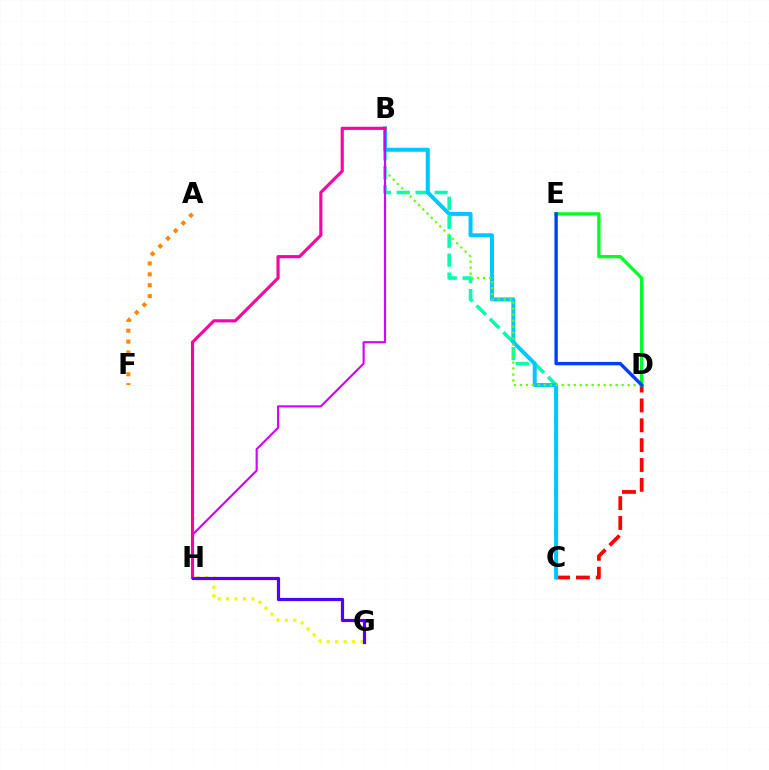{('B', 'C'): [{'color': '#00ffaf', 'line_style': 'dashed', 'thickness': 2.57}, {'color': '#00c7ff', 'line_style': 'solid', 'thickness': 2.88}], ('G', 'H'): [{'color': '#eeff00', 'line_style': 'dotted', 'thickness': 2.3}, {'color': '#4f00ff', 'line_style': 'solid', 'thickness': 2.29}], ('C', 'D'): [{'color': '#ff0000', 'line_style': 'dashed', 'thickness': 2.7}], ('B', 'D'): [{'color': '#66ff00', 'line_style': 'dotted', 'thickness': 1.63}], ('B', 'H'): [{'color': '#d600ff', 'line_style': 'solid', 'thickness': 1.55}, {'color': '#ff00a0', 'line_style': 'solid', 'thickness': 2.26}], ('D', 'E'): [{'color': '#00ff27', 'line_style': 'solid', 'thickness': 2.39}, {'color': '#003fff', 'line_style': 'solid', 'thickness': 2.43}], ('A', 'F'): [{'color': '#ff8800', 'line_style': 'dotted', 'thickness': 2.95}]}